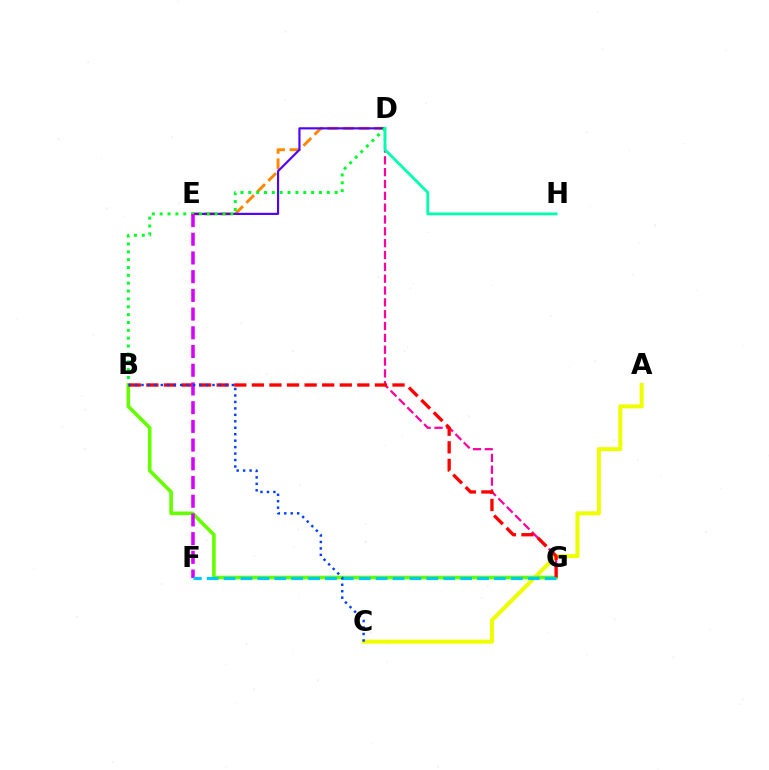{('A', 'C'): [{'color': '#eeff00', 'line_style': 'solid', 'thickness': 2.89}], ('D', 'E'): [{'color': '#ff8800', 'line_style': 'dashed', 'thickness': 2.11}, {'color': '#4f00ff', 'line_style': 'solid', 'thickness': 1.55}], ('D', 'G'): [{'color': '#ff00a0', 'line_style': 'dashed', 'thickness': 1.61}], ('B', 'D'): [{'color': '#00ff27', 'line_style': 'dotted', 'thickness': 2.13}], ('B', 'G'): [{'color': '#66ff00', 'line_style': 'solid', 'thickness': 2.61}, {'color': '#ff0000', 'line_style': 'dashed', 'thickness': 2.39}], ('E', 'F'): [{'color': '#d600ff', 'line_style': 'dashed', 'thickness': 2.54}], ('D', 'H'): [{'color': '#00ffaf', 'line_style': 'solid', 'thickness': 2.03}], ('F', 'G'): [{'color': '#00c7ff', 'line_style': 'dashed', 'thickness': 2.3}], ('B', 'C'): [{'color': '#003fff', 'line_style': 'dotted', 'thickness': 1.75}]}